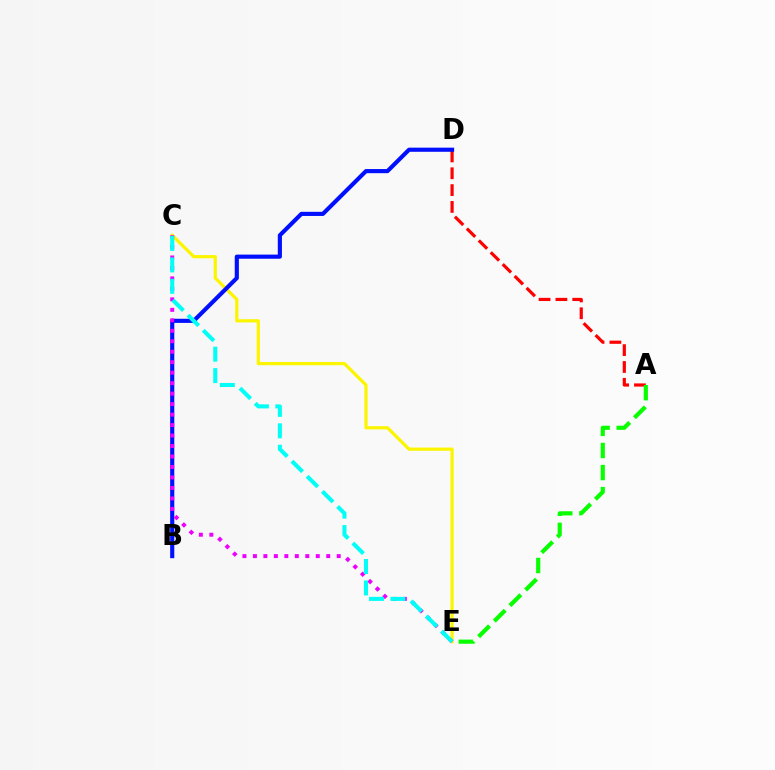{('A', 'D'): [{'color': '#ff0000', 'line_style': 'dashed', 'thickness': 2.29}], ('A', 'E'): [{'color': '#08ff00', 'line_style': 'dashed', 'thickness': 3.0}], ('C', 'E'): [{'color': '#fcf500', 'line_style': 'solid', 'thickness': 2.31}, {'color': '#ee00ff', 'line_style': 'dotted', 'thickness': 2.85}, {'color': '#00fff6', 'line_style': 'dashed', 'thickness': 2.91}], ('B', 'D'): [{'color': '#0010ff', 'line_style': 'solid', 'thickness': 2.98}]}